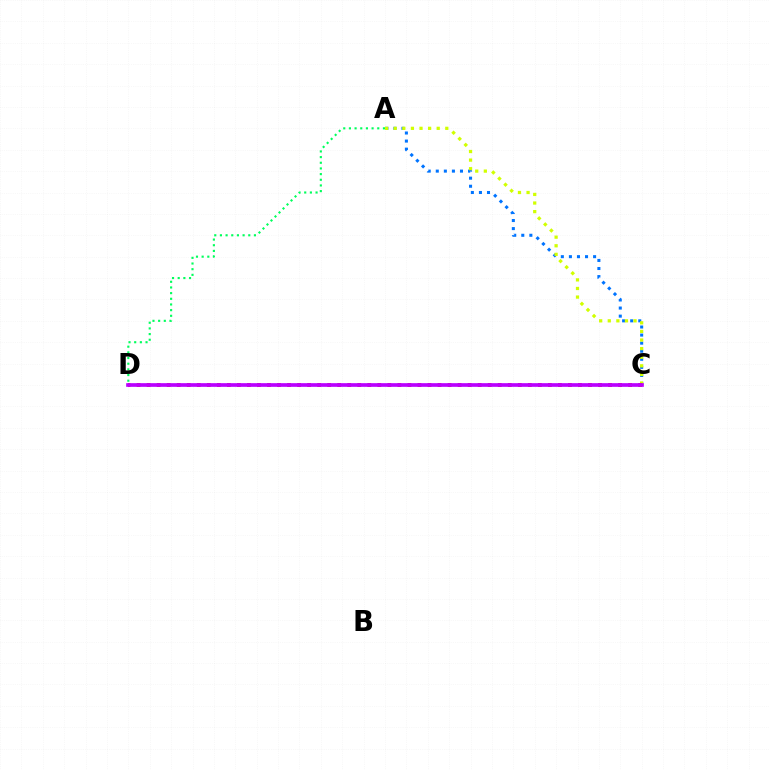{('A', 'D'): [{'color': '#00ff5c', 'line_style': 'dotted', 'thickness': 1.54}], ('A', 'C'): [{'color': '#0074ff', 'line_style': 'dotted', 'thickness': 2.19}, {'color': '#d1ff00', 'line_style': 'dotted', 'thickness': 2.34}], ('C', 'D'): [{'color': '#ff0000', 'line_style': 'dotted', 'thickness': 2.73}, {'color': '#b900ff', 'line_style': 'solid', 'thickness': 2.64}]}